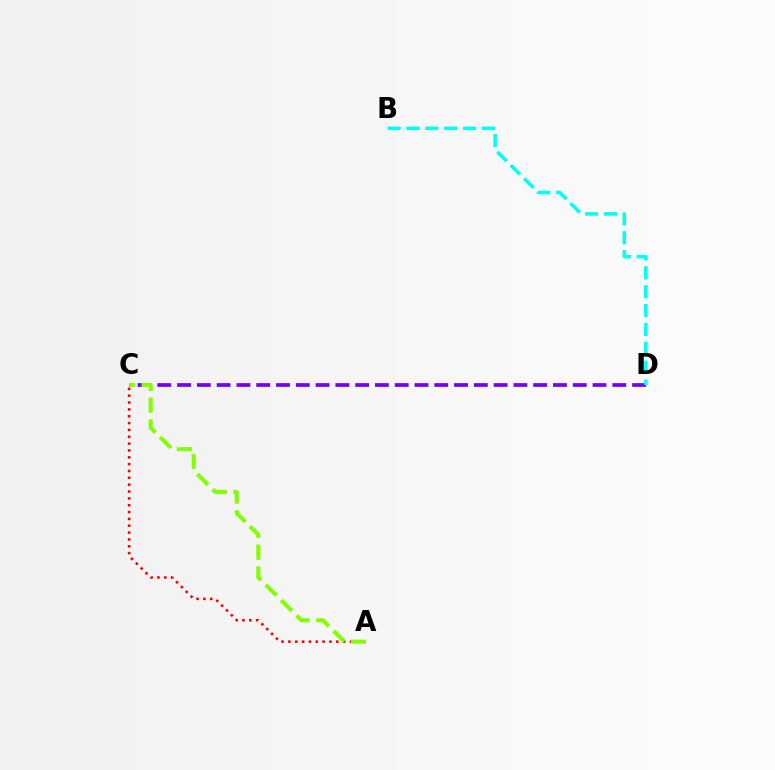{('A', 'C'): [{'color': '#ff0000', 'line_style': 'dotted', 'thickness': 1.86}, {'color': '#84ff00', 'line_style': 'dashed', 'thickness': 2.95}], ('C', 'D'): [{'color': '#7200ff', 'line_style': 'dashed', 'thickness': 2.69}], ('B', 'D'): [{'color': '#00fff6', 'line_style': 'dashed', 'thickness': 2.56}]}